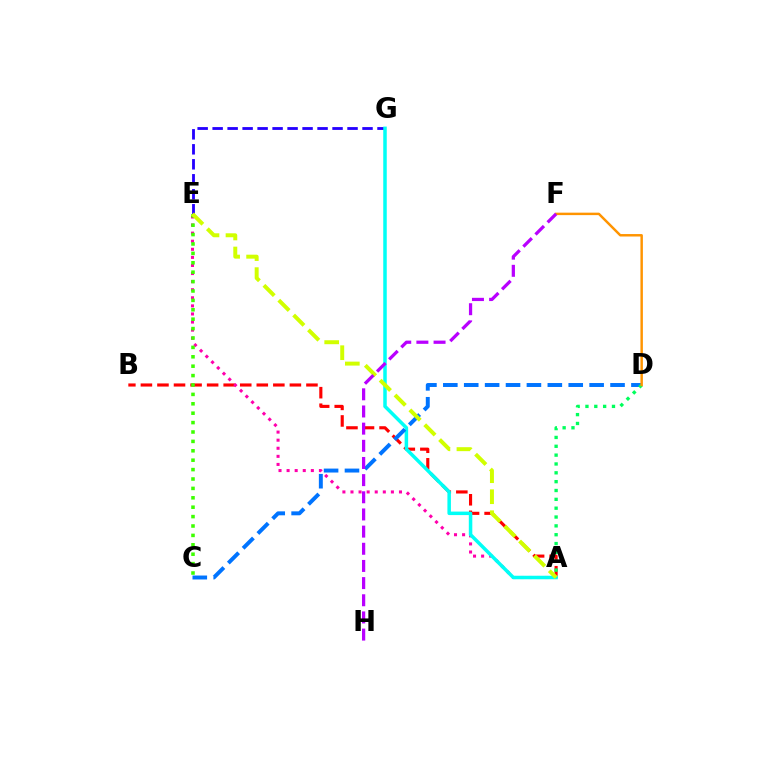{('A', 'B'): [{'color': '#ff0000', 'line_style': 'dashed', 'thickness': 2.25}], ('A', 'E'): [{'color': '#ff00ac', 'line_style': 'dotted', 'thickness': 2.2}, {'color': '#d1ff00', 'line_style': 'dashed', 'thickness': 2.85}], ('E', 'G'): [{'color': '#2500ff', 'line_style': 'dashed', 'thickness': 2.04}], ('A', 'G'): [{'color': '#00fff6', 'line_style': 'solid', 'thickness': 2.52}], ('C', 'D'): [{'color': '#0074ff', 'line_style': 'dashed', 'thickness': 2.84}], ('C', 'E'): [{'color': '#3dff00', 'line_style': 'dotted', 'thickness': 2.55}], ('A', 'D'): [{'color': '#00ff5c', 'line_style': 'dotted', 'thickness': 2.4}], ('D', 'F'): [{'color': '#ff9400', 'line_style': 'solid', 'thickness': 1.77}], ('F', 'H'): [{'color': '#b900ff', 'line_style': 'dashed', 'thickness': 2.33}]}